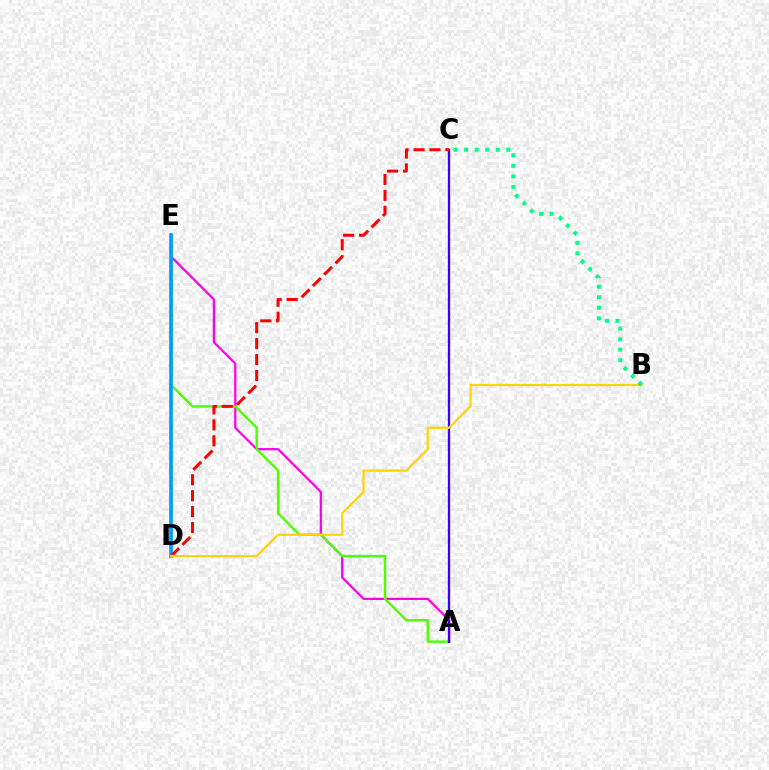{('A', 'E'): [{'color': '#ff00ed', 'line_style': 'solid', 'thickness': 1.61}, {'color': '#4fff00', 'line_style': 'solid', 'thickness': 1.72}], ('A', 'C'): [{'color': '#3700ff', 'line_style': 'solid', 'thickness': 1.64}], ('D', 'E'): [{'color': '#009eff', 'line_style': 'solid', 'thickness': 2.68}], ('C', 'D'): [{'color': '#ff0000', 'line_style': 'dashed', 'thickness': 2.16}], ('B', 'D'): [{'color': '#ffd500', 'line_style': 'solid', 'thickness': 1.59}], ('B', 'C'): [{'color': '#00ff86', 'line_style': 'dotted', 'thickness': 2.87}]}